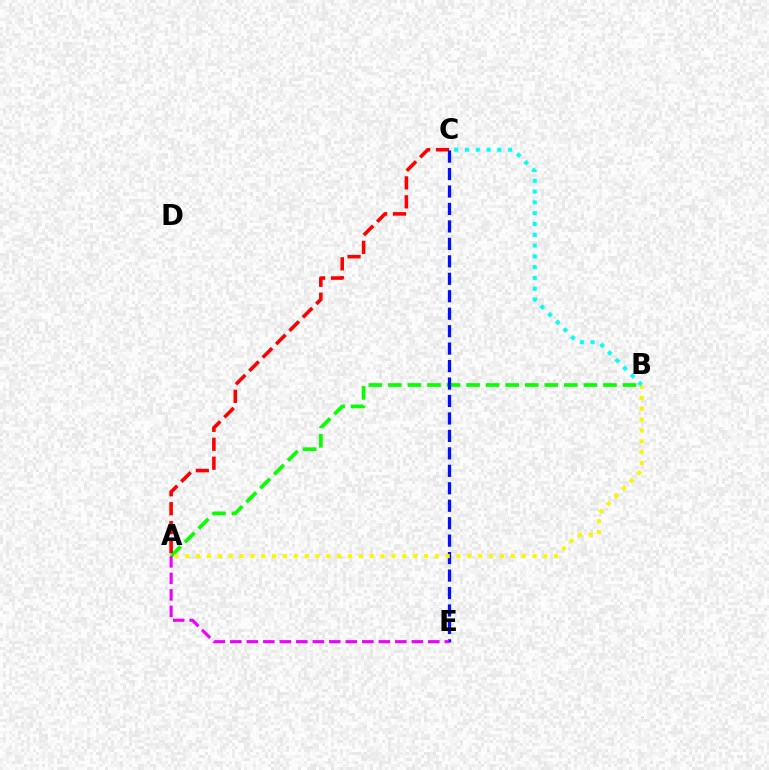{('A', 'B'): [{'color': '#08ff00', 'line_style': 'dashed', 'thickness': 2.66}, {'color': '#fcf500', 'line_style': 'dotted', 'thickness': 2.95}], ('A', 'C'): [{'color': '#ff0000', 'line_style': 'dashed', 'thickness': 2.57}], ('C', 'E'): [{'color': '#0010ff', 'line_style': 'dashed', 'thickness': 2.37}], ('B', 'C'): [{'color': '#00fff6', 'line_style': 'dotted', 'thickness': 2.93}], ('A', 'E'): [{'color': '#ee00ff', 'line_style': 'dashed', 'thickness': 2.24}]}